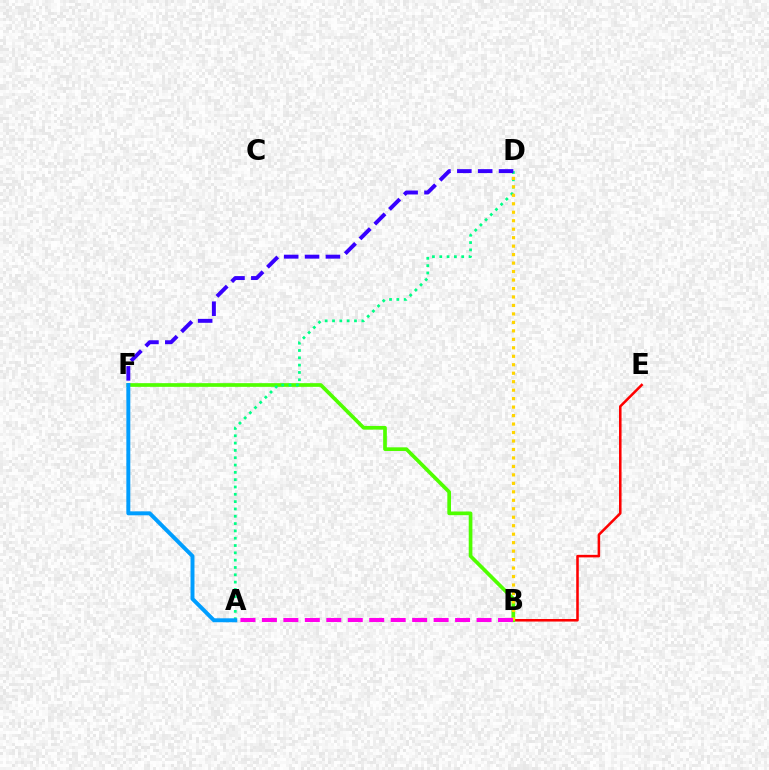{('B', 'E'): [{'color': '#ff0000', 'line_style': 'solid', 'thickness': 1.83}], ('B', 'F'): [{'color': '#4fff00', 'line_style': 'solid', 'thickness': 2.65}], ('A', 'D'): [{'color': '#00ff86', 'line_style': 'dotted', 'thickness': 1.99}], ('A', 'F'): [{'color': '#009eff', 'line_style': 'solid', 'thickness': 2.84}], ('B', 'D'): [{'color': '#ffd500', 'line_style': 'dotted', 'thickness': 2.3}], ('A', 'B'): [{'color': '#ff00ed', 'line_style': 'dashed', 'thickness': 2.92}], ('D', 'F'): [{'color': '#3700ff', 'line_style': 'dashed', 'thickness': 2.83}]}